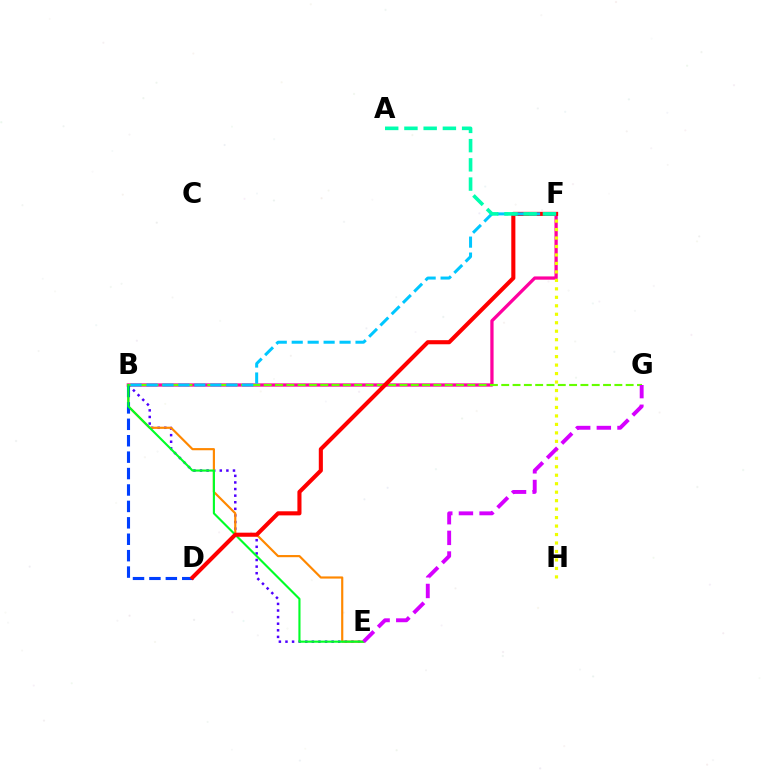{('B', 'E'): [{'color': '#4f00ff', 'line_style': 'dotted', 'thickness': 1.79}, {'color': '#ff8800', 'line_style': 'solid', 'thickness': 1.56}, {'color': '#00ff27', 'line_style': 'solid', 'thickness': 1.53}], ('B', 'F'): [{'color': '#ff00a0', 'line_style': 'solid', 'thickness': 2.35}, {'color': '#00c7ff', 'line_style': 'dashed', 'thickness': 2.17}], ('B', 'G'): [{'color': '#66ff00', 'line_style': 'dashed', 'thickness': 1.54}], ('B', 'D'): [{'color': '#003fff', 'line_style': 'dashed', 'thickness': 2.23}], ('D', 'F'): [{'color': '#ff0000', 'line_style': 'solid', 'thickness': 2.94}], ('F', 'H'): [{'color': '#eeff00', 'line_style': 'dotted', 'thickness': 2.3}], ('E', 'G'): [{'color': '#d600ff', 'line_style': 'dashed', 'thickness': 2.81}], ('A', 'F'): [{'color': '#00ffaf', 'line_style': 'dashed', 'thickness': 2.61}]}